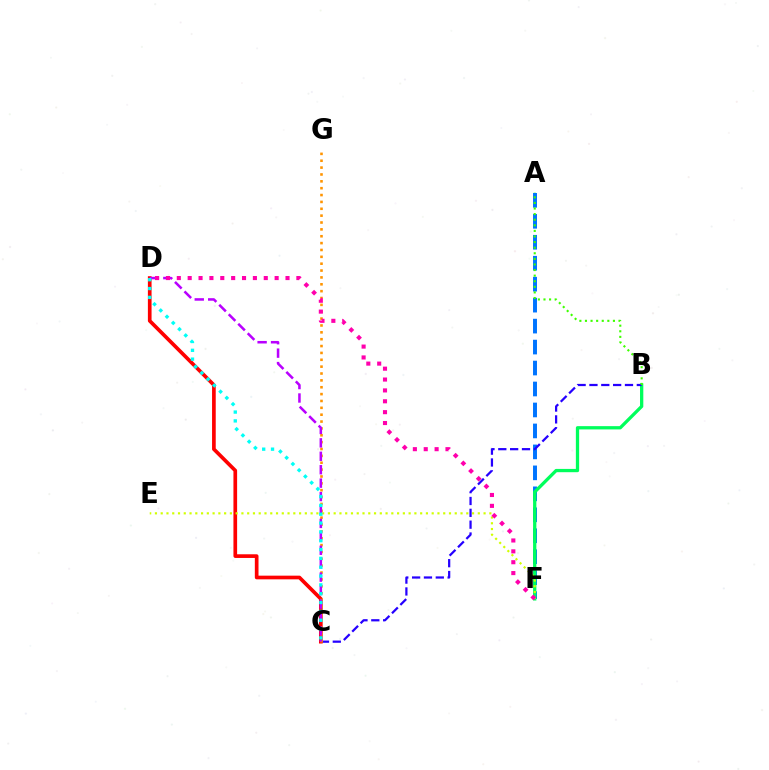{('A', 'F'): [{'color': '#0074ff', 'line_style': 'dashed', 'thickness': 2.85}], ('B', 'F'): [{'color': '#00ff5c', 'line_style': 'solid', 'thickness': 2.36}], ('B', 'C'): [{'color': '#2500ff', 'line_style': 'dashed', 'thickness': 1.61}], ('C', 'D'): [{'color': '#ff0000', 'line_style': 'solid', 'thickness': 2.65}, {'color': '#b900ff', 'line_style': 'dashed', 'thickness': 1.82}, {'color': '#00fff6', 'line_style': 'dotted', 'thickness': 2.4}], ('C', 'G'): [{'color': '#ff9400', 'line_style': 'dotted', 'thickness': 1.86}], ('E', 'F'): [{'color': '#d1ff00', 'line_style': 'dotted', 'thickness': 1.57}], ('D', 'F'): [{'color': '#ff00ac', 'line_style': 'dotted', 'thickness': 2.95}], ('A', 'B'): [{'color': '#3dff00', 'line_style': 'dotted', 'thickness': 1.52}]}